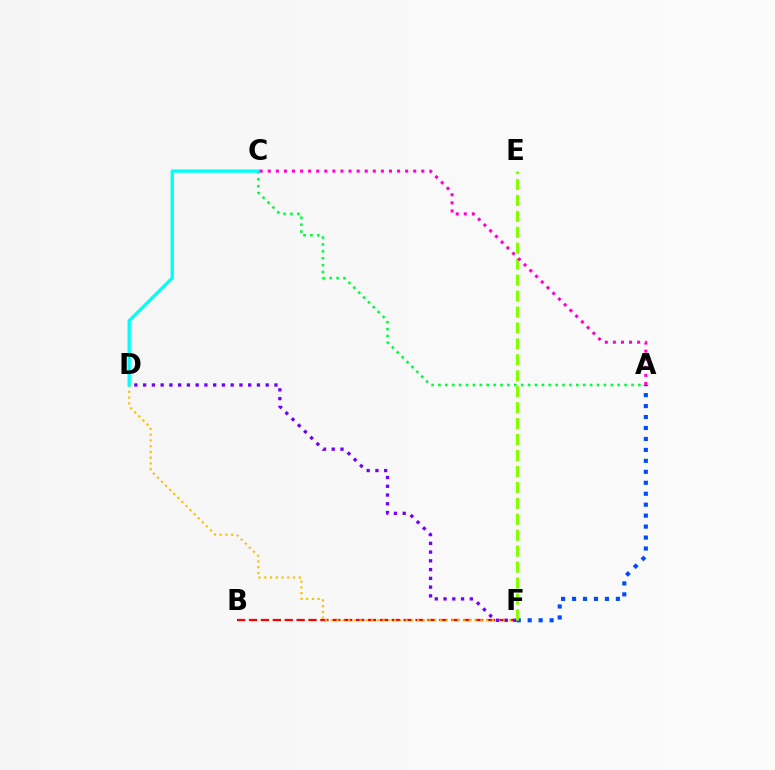{('A', 'C'): [{'color': '#00ff39', 'line_style': 'dotted', 'thickness': 1.87}, {'color': '#ff00cf', 'line_style': 'dotted', 'thickness': 2.2}], ('A', 'F'): [{'color': '#004bff', 'line_style': 'dotted', 'thickness': 2.98}], ('B', 'F'): [{'color': '#ff0000', 'line_style': 'dashed', 'thickness': 1.62}], ('D', 'F'): [{'color': '#ffbd00', 'line_style': 'dotted', 'thickness': 1.56}, {'color': '#7200ff', 'line_style': 'dotted', 'thickness': 2.38}], ('E', 'F'): [{'color': '#84ff00', 'line_style': 'dashed', 'thickness': 2.17}], ('C', 'D'): [{'color': '#00fff6', 'line_style': 'solid', 'thickness': 2.36}]}